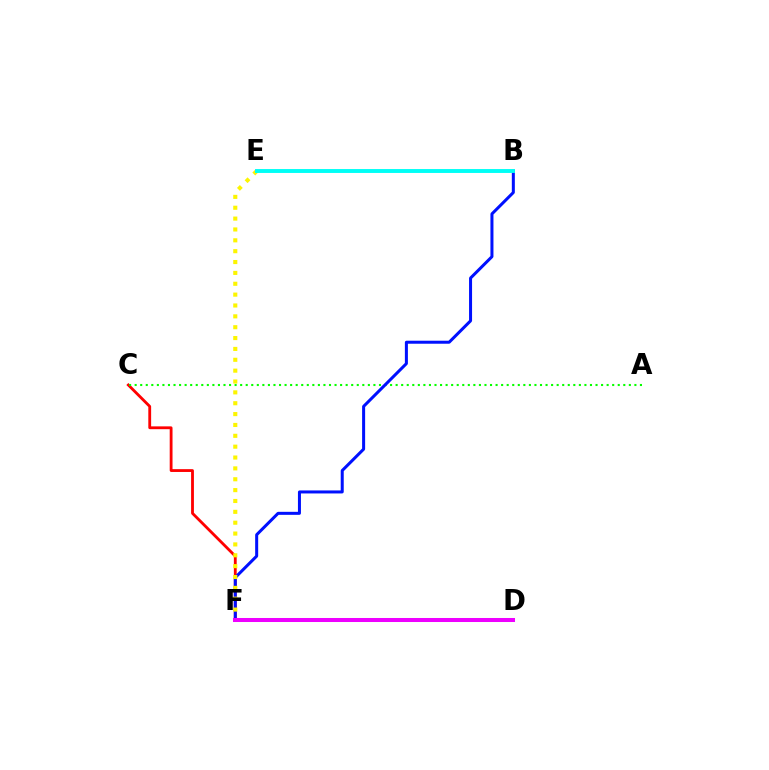{('C', 'F'): [{'color': '#ff0000', 'line_style': 'solid', 'thickness': 2.03}], ('A', 'C'): [{'color': '#08ff00', 'line_style': 'dotted', 'thickness': 1.51}], ('B', 'F'): [{'color': '#0010ff', 'line_style': 'solid', 'thickness': 2.17}], ('E', 'F'): [{'color': '#fcf500', 'line_style': 'dotted', 'thickness': 2.95}], ('D', 'F'): [{'color': '#ee00ff', 'line_style': 'solid', 'thickness': 2.9}], ('B', 'E'): [{'color': '#00fff6', 'line_style': 'solid', 'thickness': 2.81}]}